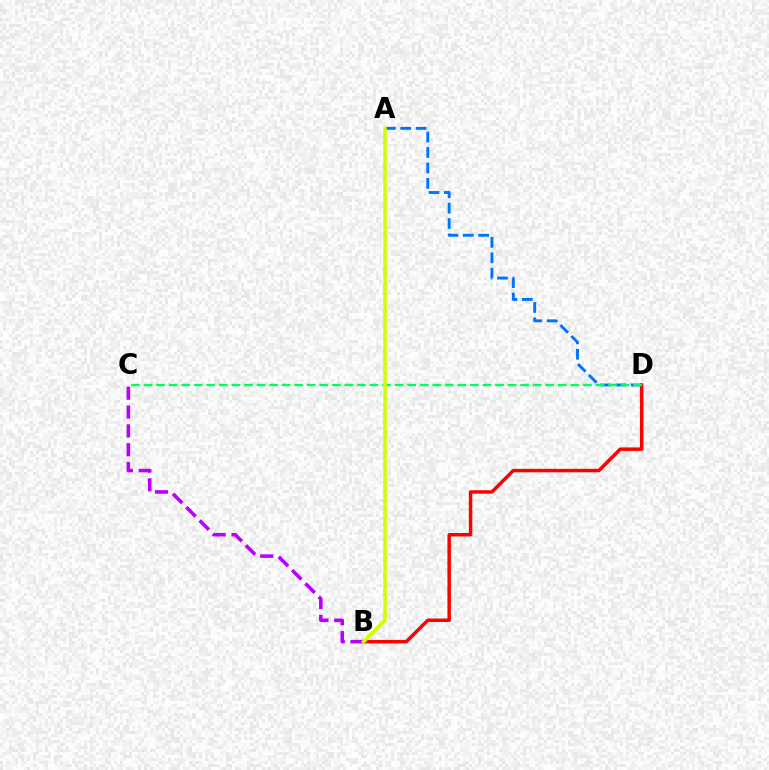{('B', 'D'): [{'color': '#ff0000', 'line_style': 'solid', 'thickness': 2.49}], ('A', 'D'): [{'color': '#0074ff', 'line_style': 'dashed', 'thickness': 2.09}], ('C', 'D'): [{'color': '#00ff5c', 'line_style': 'dashed', 'thickness': 1.71}], ('B', 'C'): [{'color': '#b900ff', 'line_style': 'dashed', 'thickness': 2.56}], ('A', 'B'): [{'color': '#d1ff00', 'line_style': 'solid', 'thickness': 2.54}]}